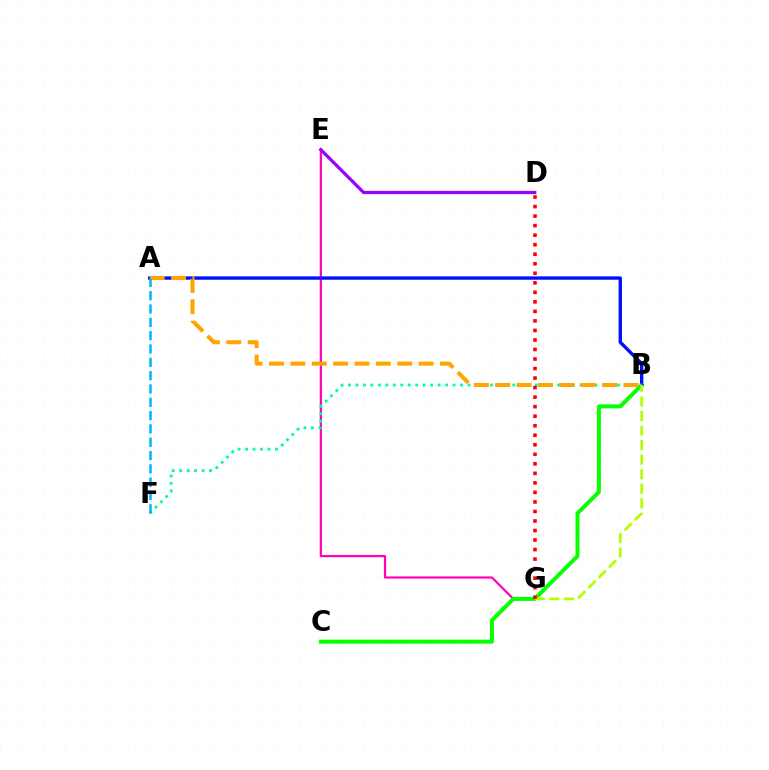{('E', 'G'): [{'color': '#ff00bd', 'line_style': 'solid', 'thickness': 1.58}], ('B', 'C'): [{'color': '#08ff00', 'line_style': 'solid', 'thickness': 2.87}], ('A', 'B'): [{'color': '#0010ff', 'line_style': 'solid', 'thickness': 2.42}, {'color': '#ffa500', 'line_style': 'dashed', 'thickness': 2.9}], ('B', 'F'): [{'color': '#00ff9d', 'line_style': 'dotted', 'thickness': 2.03}], ('A', 'F'): [{'color': '#00b5ff', 'line_style': 'dashed', 'thickness': 1.81}], ('B', 'G'): [{'color': '#b3ff00', 'line_style': 'dashed', 'thickness': 1.97}], ('D', 'E'): [{'color': '#9b00ff', 'line_style': 'solid', 'thickness': 2.35}], ('D', 'G'): [{'color': '#ff0000', 'line_style': 'dotted', 'thickness': 2.59}]}